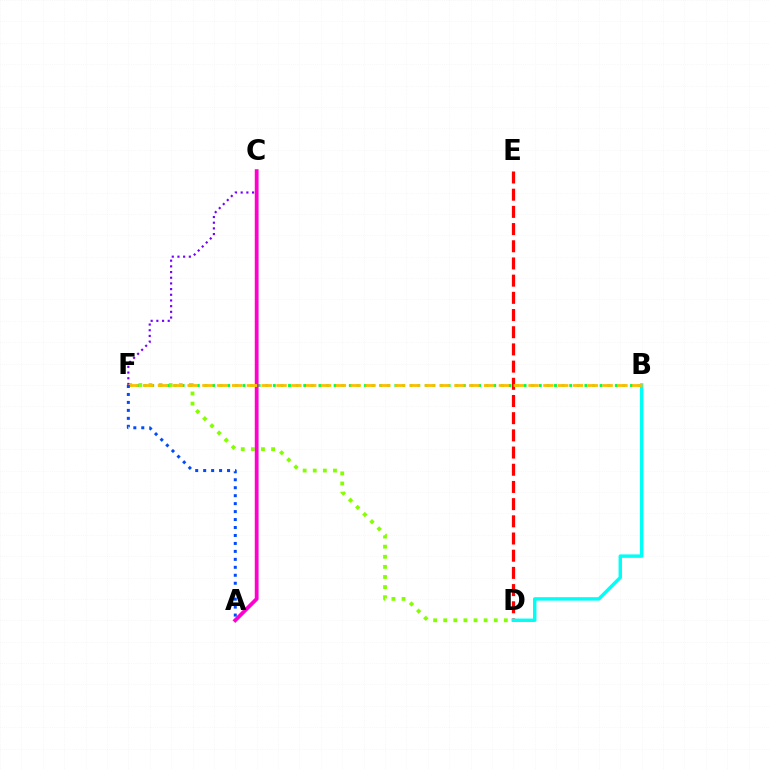{('D', 'F'): [{'color': '#84ff00', 'line_style': 'dotted', 'thickness': 2.75}], ('B', 'F'): [{'color': '#00ff39', 'line_style': 'dotted', 'thickness': 2.06}, {'color': '#ffbd00', 'line_style': 'dashed', 'thickness': 2.01}], ('D', 'E'): [{'color': '#ff0000', 'line_style': 'dashed', 'thickness': 2.34}], ('C', 'F'): [{'color': '#7200ff', 'line_style': 'dotted', 'thickness': 1.54}], ('B', 'D'): [{'color': '#00fff6', 'line_style': 'solid', 'thickness': 2.47}], ('A', 'C'): [{'color': '#ff00cf', 'line_style': 'solid', 'thickness': 2.73}], ('A', 'F'): [{'color': '#004bff', 'line_style': 'dotted', 'thickness': 2.16}]}